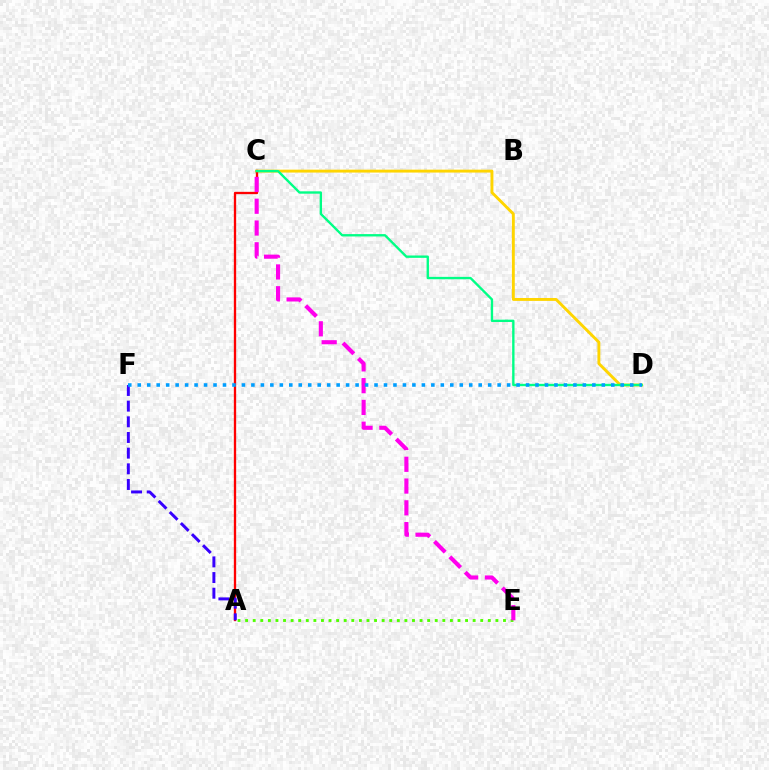{('A', 'E'): [{'color': '#4fff00', 'line_style': 'dotted', 'thickness': 2.06}], ('C', 'D'): [{'color': '#ffd500', 'line_style': 'solid', 'thickness': 2.09}, {'color': '#00ff86', 'line_style': 'solid', 'thickness': 1.7}], ('A', 'C'): [{'color': '#ff0000', 'line_style': 'solid', 'thickness': 1.67}], ('A', 'F'): [{'color': '#3700ff', 'line_style': 'dashed', 'thickness': 2.13}], ('C', 'E'): [{'color': '#ff00ed', 'line_style': 'dashed', 'thickness': 2.96}], ('D', 'F'): [{'color': '#009eff', 'line_style': 'dotted', 'thickness': 2.57}]}